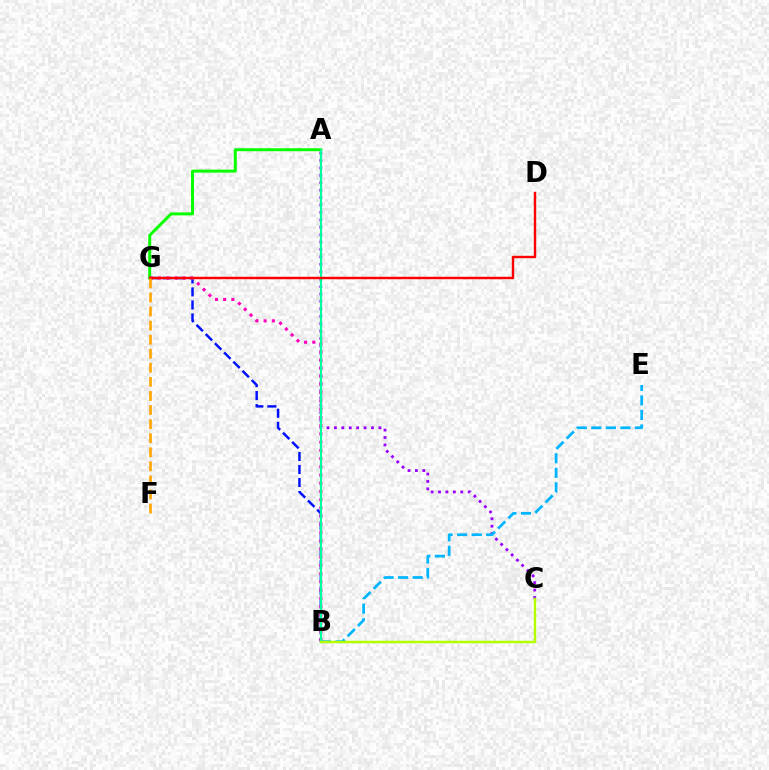{('A', 'G'): [{'color': '#08ff00', 'line_style': 'solid', 'thickness': 2.14}], ('B', 'G'): [{'color': '#0010ff', 'line_style': 'dashed', 'thickness': 1.77}, {'color': '#ff00bd', 'line_style': 'dotted', 'thickness': 2.23}], ('A', 'C'): [{'color': '#9b00ff', 'line_style': 'dotted', 'thickness': 2.02}], ('B', 'E'): [{'color': '#00b5ff', 'line_style': 'dashed', 'thickness': 1.98}], ('A', 'B'): [{'color': '#00ff9d', 'line_style': 'solid', 'thickness': 1.57}], ('D', 'G'): [{'color': '#ff0000', 'line_style': 'solid', 'thickness': 1.74}], ('F', 'G'): [{'color': '#ffa500', 'line_style': 'dashed', 'thickness': 1.91}], ('B', 'C'): [{'color': '#b3ff00', 'line_style': 'solid', 'thickness': 1.78}]}